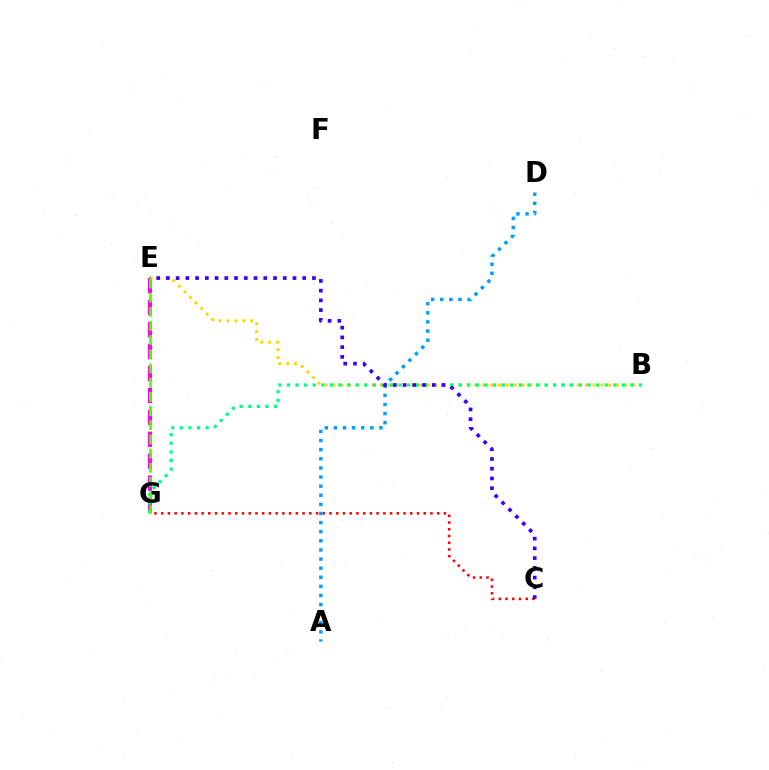{('E', 'G'): [{'color': '#ff00ed', 'line_style': 'dashed', 'thickness': 2.98}, {'color': '#4fff00', 'line_style': 'dashed', 'thickness': 1.93}], ('B', 'E'): [{'color': '#ffd500', 'line_style': 'dotted', 'thickness': 2.14}], ('C', 'G'): [{'color': '#ff0000', 'line_style': 'dotted', 'thickness': 1.83}], ('A', 'D'): [{'color': '#009eff', 'line_style': 'dotted', 'thickness': 2.48}], ('B', 'G'): [{'color': '#00ff86', 'line_style': 'dotted', 'thickness': 2.33}], ('C', 'E'): [{'color': '#3700ff', 'line_style': 'dotted', 'thickness': 2.65}]}